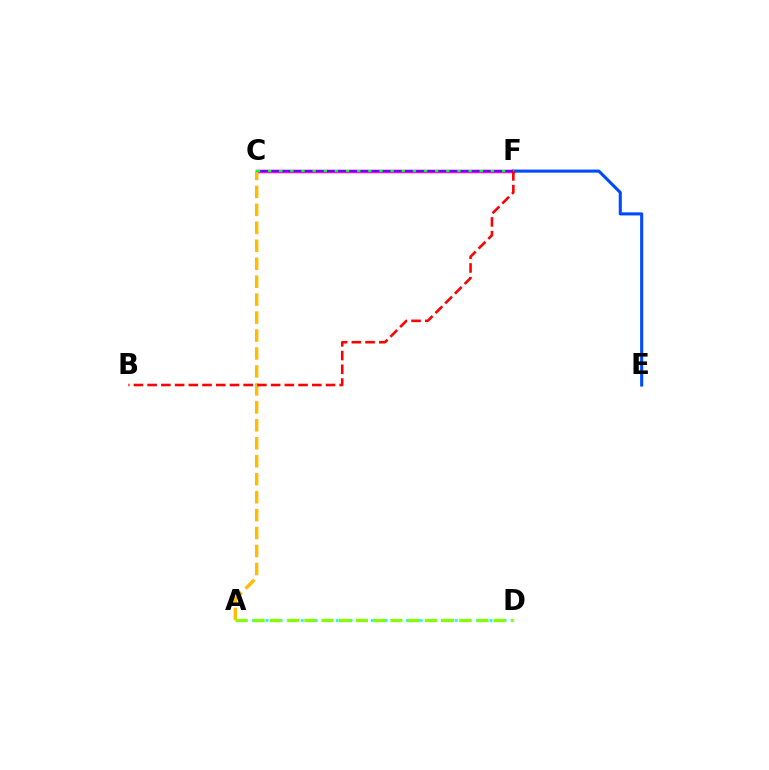{('C', 'F'): [{'color': '#ff00cf', 'line_style': 'solid', 'thickness': 2.52}, {'color': '#00ff39', 'line_style': 'solid', 'thickness': 1.53}, {'color': '#7200ff', 'line_style': 'dashed', 'thickness': 1.51}], ('A', 'C'): [{'color': '#ffbd00', 'line_style': 'dashed', 'thickness': 2.44}], ('A', 'D'): [{'color': '#00fff6', 'line_style': 'dotted', 'thickness': 1.9}, {'color': '#84ff00', 'line_style': 'dashed', 'thickness': 2.34}], ('E', 'F'): [{'color': '#004bff', 'line_style': 'solid', 'thickness': 2.22}], ('B', 'F'): [{'color': '#ff0000', 'line_style': 'dashed', 'thickness': 1.86}]}